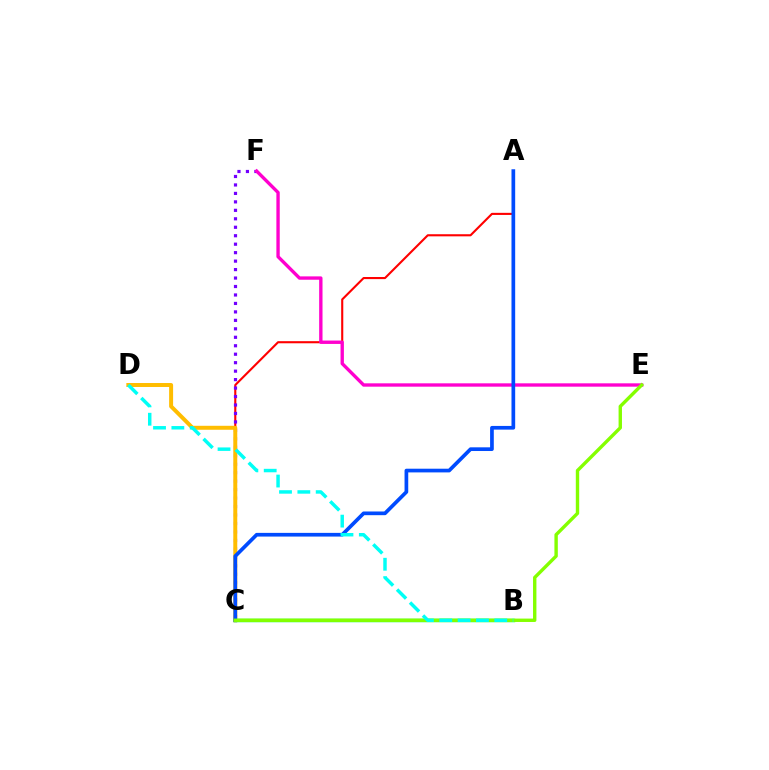{('A', 'C'): [{'color': '#ff0000', 'line_style': 'solid', 'thickness': 1.52}, {'color': '#004bff', 'line_style': 'solid', 'thickness': 2.66}], ('C', 'F'): [{'color': '#7200ff', 'line_style': 'dotted', 'thickness': 2.3}], ('E', 'F'): [{'color': '#ff00cf', 'line_style': 'solid', 'thickness': 2.42}], ('C', 'D'): [{'color': '#ffbd00', 'line_style': 'solid', 'thickness': 2.86}], ('B', 'C'): [{'color': '#00ff39', 'line_style': 'solid', 'thickness': 2.49}], ('C', 'E'): [{'color': '#84ff00', 'line_style': 'solid', 'thickness': 2.44}], ('B', 'D'): [{'color': '#00fff6', 'line_style': 'dashed', 'thickness': 2.49}]}